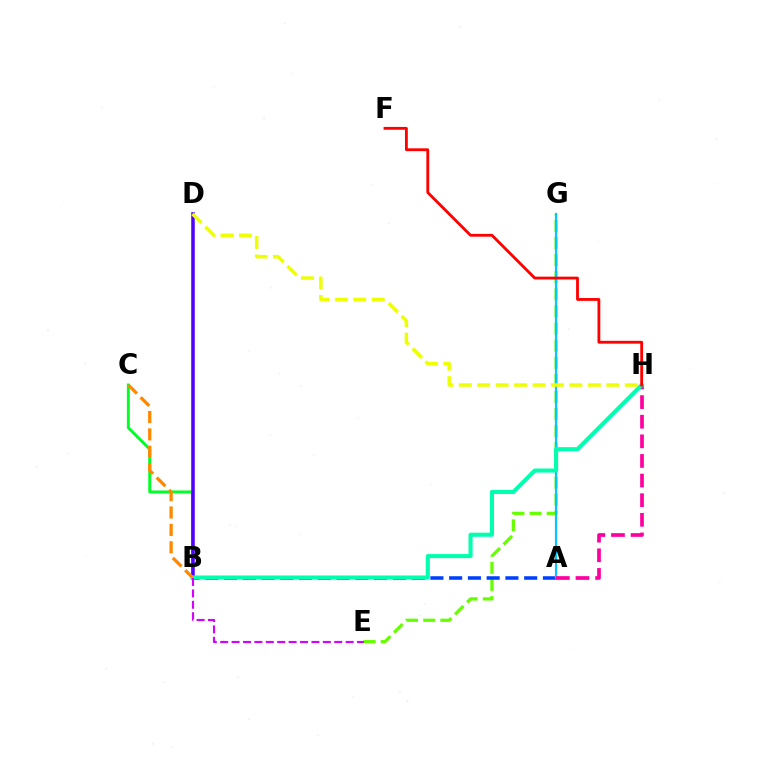{('B', 'C'): [{'color': '#00ff27', 'line_style': 'solid', 'thickness': 2.11}, {'color': '#ff8800', 'line_style': 'dashed', 'thickness': 2.36}], ('B', 'D'): [{'color': '#4f00ff', 'line_style': 'solid', 'thickness': 2.54}], ('E', 'G'): [{'color': '#66ff00', 'line_style': 'dashed', 'thickness': 2.32}], ('A', 'B'): [{'color': '#003fff', 'line_style': 'dashed', 'thickness': 2.55}], ('A', 'G'): [{'color': '#00c7ff', 'line_style': 'solid', 'thickness': 1.57}], ('A', 'H'): [{'color': '#ff00a0', 'line_style': 'dashed', 'thickness': 2.67}], ('B', 'H'): [{'color': '#00ffaf', 'line_style': 'solid', 'thickness': 2.93}], ('F', 'H'): [{'color': '#ff0000', 'line_style': 'solid', 'thickness': 2.03}], ('D', 'H'): [{'color': '#eeff00', 'line_style': 'dashed', 'thickness': 2.51}], ('B', 'E'): [{'color': '#d600ff', 'line_style': 'dashed', 'thickness': 1.55}]}